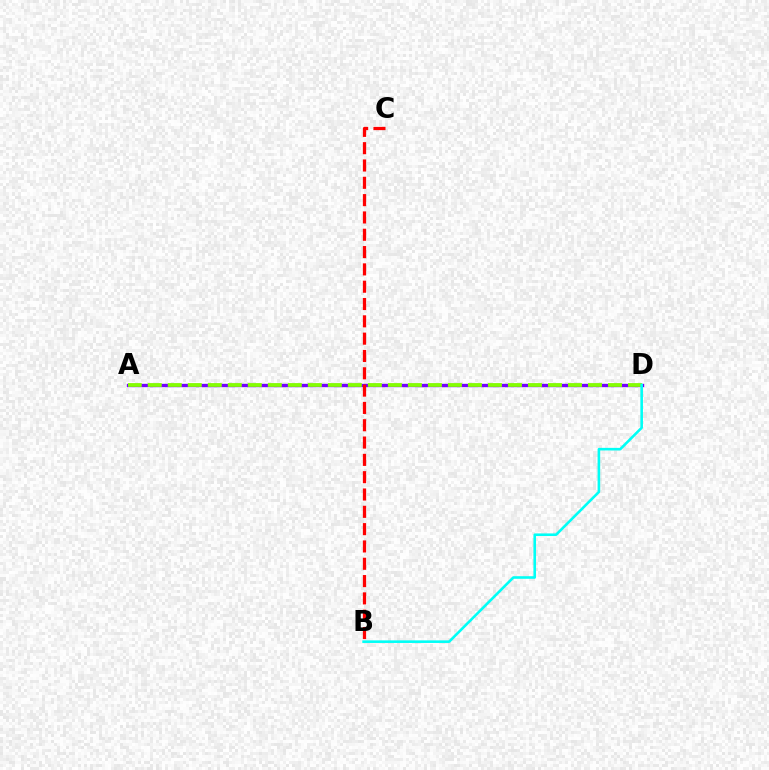{('A', 'D'): [{'color': '#7200ff', 'line_style': 'solid', 'thickness': 2.42}, {'color': '#84ff00', 'line_style': 'dashed', 'thickness': 2.72}], ('B', 'D'): [{'color': '#00fff6', 'line_style': 'solid', 'thickness': 1.87}], ('B', 'C'): [{'color': '#ff0000', 'line_style': 'dashed', 'thickness': 2.35}]}